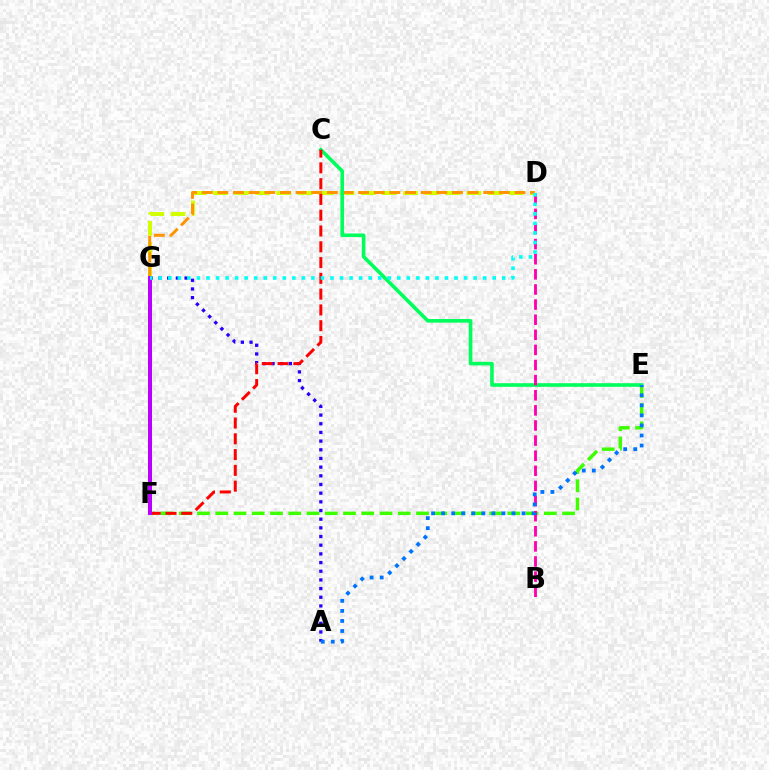{('D', 'G'): [{'color': '#d1ff00', 'line_style': 'dashed', 'thickness': 2.87}, {'color': '#ff9400', 'line_style': 'dashed', 'thickness': 2.12}, {'color': '#00fff6', 'line_style': 'dotted', 'thickness': 2.59}], ('E', 'F'): [{'color': '#3dff00', 'line_style': 'dashed', 'thickness': 2.48}], ('A', 'G'): [{'color': '#2500ff', 'line_style': 'dotted', 'thickness': 2.36}], ('C', 'E'): [{'color': '#00ff5c', 'line_style': 'solid', 'thickness': 2.6}], ('C', 'F'): [{'color': '#ff0000', 'line_style': 'dashed', 'thickness': 2.14}], ('F', 'G'): [{'color': '#b900ff', 'line_style': 'solid', 'thickness': 2.88}], ('B', 'D'): [{'color': '#ff00ac', 'line_style': 'dashed', 'thickness': 2.05}], ('A', 'E'): [{'color': '#0074ff', 'line_style': 'dotted', 'thickness': 2.73}]}